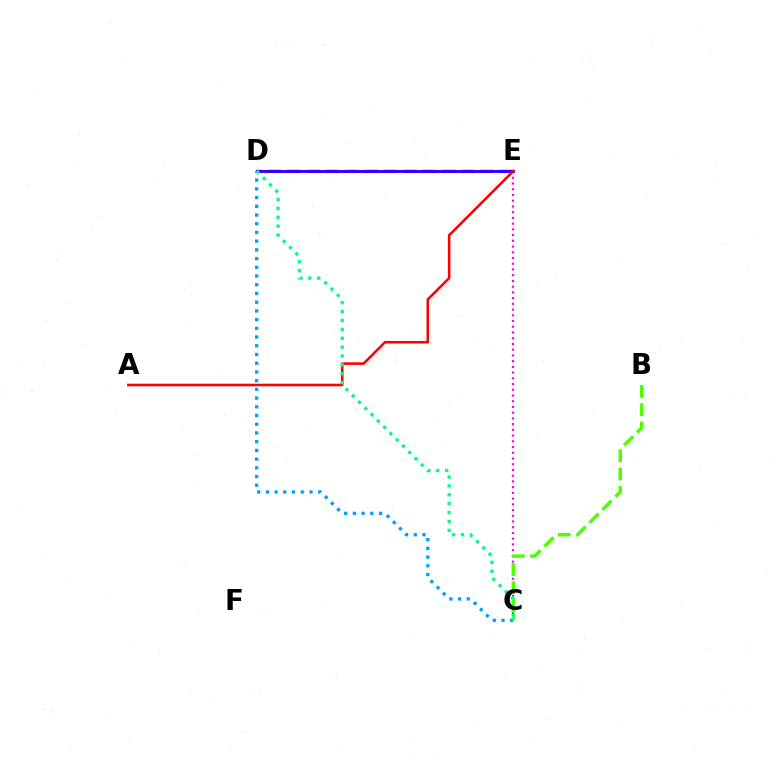{('C', 'E'): [{'color': '#ff00ed', 'line_style': 'dotted', 'thickness': 1.56}], ('D', 'E'): [{'color': '#ffd500', 'line_style': 'dashed', 'thickness': 2.62}, {'color': '#3700ff', 'line_style': 'solid', 'thickness': 2.18}], ('A', 'E'): [{'color': '#ff0000', 'line_style': 'solid', 'thickness': 1.85}], ('C', 'D'): [{'color': '#009eff', 'line_style': 'dotted', 'thickness': 2.37}, {'color': '#00ff86', 'line_style': 'dotted', 'thickness': 2.42}], ('B', 'C'): [{'color': '#4fff00', 'line_style': 'dashed', 'thickness': 2.49}]}